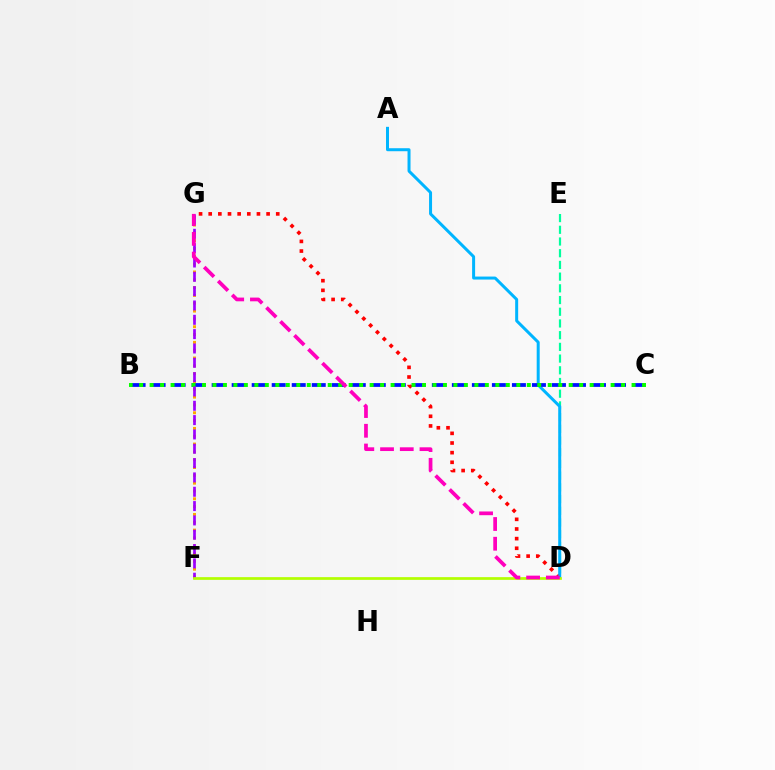{('D', 'G'): [{'color': '#ff0000', 'line_style': 'dotted', 'thickness': 2.62}, {'color': '#ff00bd', 'line_style': 'dashed', 'thickness': 2.68}], ('F', 'G'): [{'color': '#ffa500', 'line_style': 'dotted', 'thickness': 2.13}, {'color': '#9b00ff', 'line_style': 'dashed', 'thickness': 1.95}], ('D', 'E'): [{'color': '#00ff9d', 'line_style': 'dashed', 'thickness': 1.59}], ('A', 'D'): [{'color': '#00b5ff', 'line_style': 'solid', 'thickness': 2.16}], ('B', 'C'): [{'color': '#0010ff', 'line_style': 'dashed', 'thickness': 2.72}, {'color': '#08ff00', 'line_style': 'dotted', 'thickness': 2.85}], ('D', 'F'): [{'color': '#b3ff00', 'line_style': 'solid', 'thickness': 1.96}]}